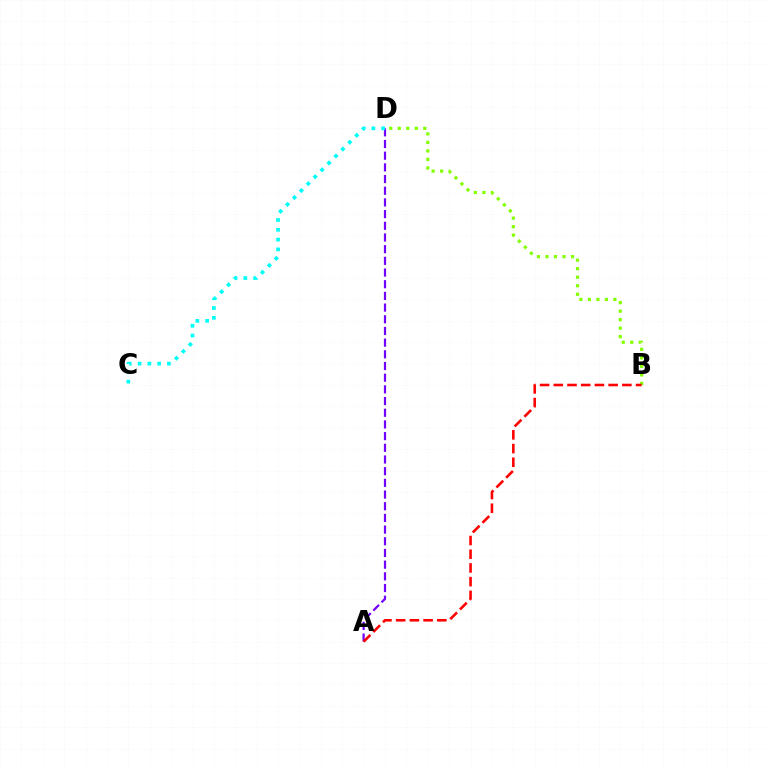{('A', 'D'): [{'color': '#7200ff', 'line_style': 'dashed', 'thickness': 1.59}], ('C', 'D'): [{'color': '#00fff6', 'line_style': 'dotted', 'thickness': 2.66}], ('B', 'D'): [{'color': '#84ff00', 'line_style': 'dotted', 'thickness': 2.31}], ('A', 'B'): [{'color': '#ff0000', 'line_style': 'dashed', 'thickness': 1.86}]}